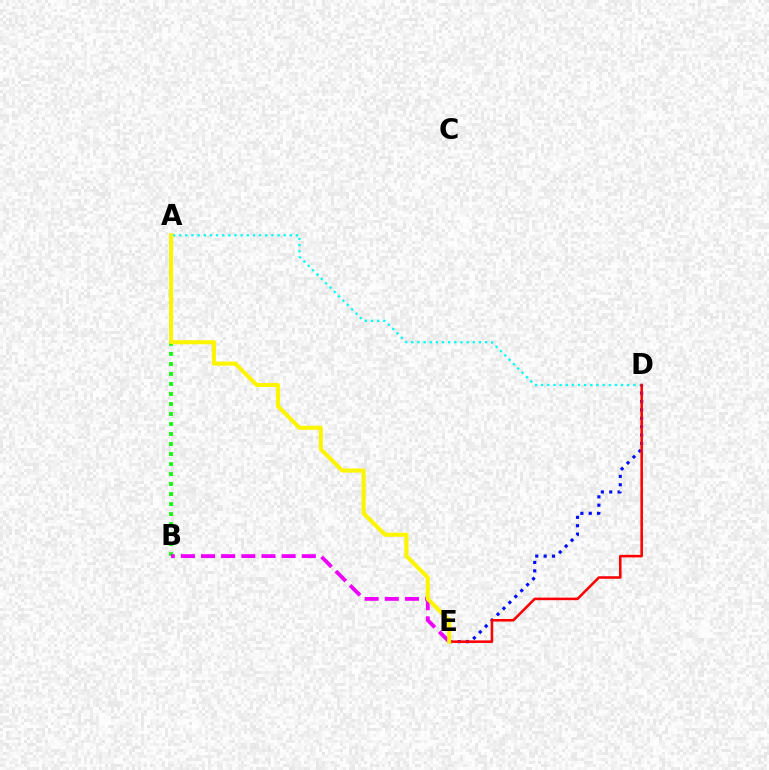{('A', 'D'): [{'color': '#00fff6', 'line_style': 'dotted', 'thickness': 1.67}], ('D', 'E'): [{'color': '#0010ff', 'line_style': 'dotted', 'thickness': 2.28}, {'color': '#ff0000', 'line_style': 'solid', 'thickness': 1.84}], ('A', 'B'): [{'color': '#08ff00', 'line_style': 'dotted', 'thickness': 2.72}], ('B', 'E'): [{'color': '#ee00ff', 'line_style': 'dashed', 'thickness': 2.74}], ('A', 'E'): [{'color': '#fcf500', 'line_style': 'solid', 'thickness': 2.92}]}